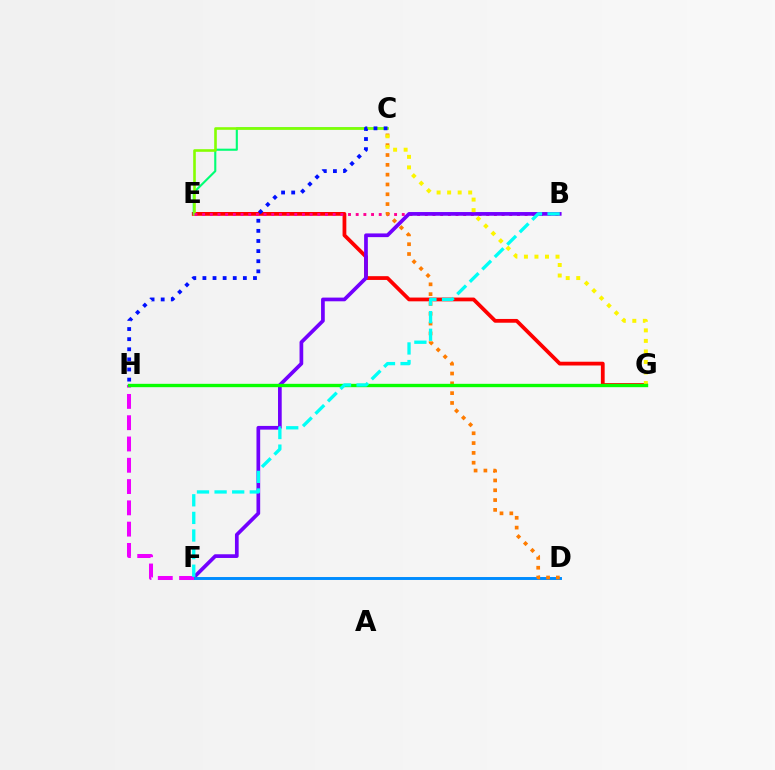{('E', 'G'): [{'color': '#ff0000', 'line_style': 'solid', 'thickness': 2.71}], ('C', 'E'): [{'color': '#00ff74', 'line_style': 'solid', 'thickness': 1.52}, {'color': '#84ff00', 'line_style': 'solid', 'thickness': 1.88}], ('B', 'E'): [{'color': '#ff0094', 'line_style': 'dotted', 'thickness': 2.09}], ('B', 'F'): [{'color': '#7200ff', 'line_style': 'solid', 'thickness': 2.67}, {'color': '#00fff6', 'line_style': 'dashed', 'thickness': 2.39}], ('D', 'F'): [{'color': '#008cff', 'line_style': 'solid', 'thickness': 2.11}], ('C', 'D'): [{'color': '#ff7c00', 'line_style': 'dotted', 'thickness': 2.67}], ('C', 'G'): [{'color': '#fcf500', 'line_style': 'dotted', 'thickness': 2.86}], ('C', 'H'): [{'color': '#0010ff', 'line_style': 'dotted', 'thickness': 2.75}], ('F', 'H'): [{'color': '#ee00ff', 'line_style': 'dashed', 'thickness': 2.89}], ('G', 'H'): [{'color': '#08ff00', 'line_style': 'solid', 'thickness': 2.42}]}